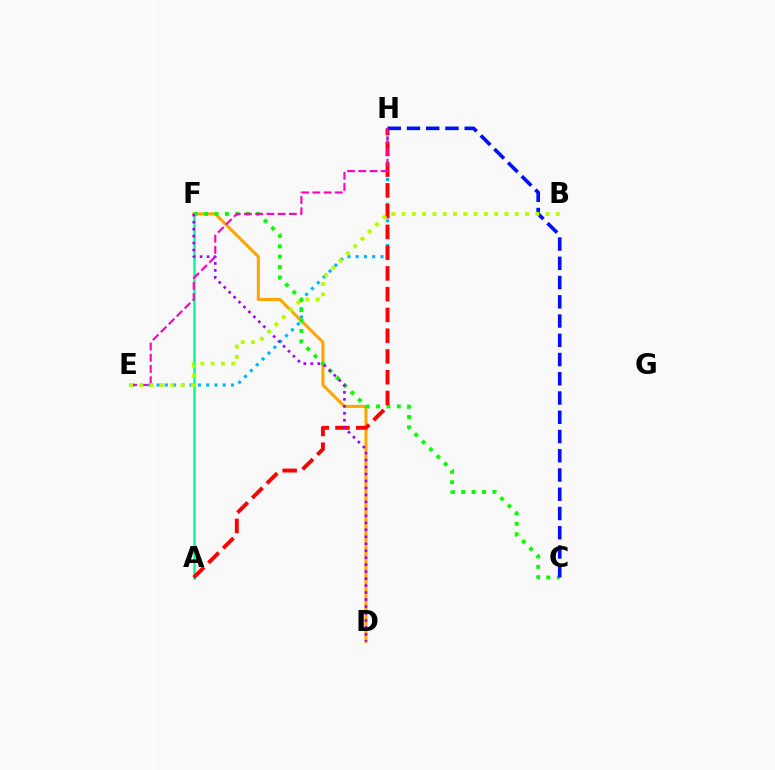{('E', 'H'): [{'color': '#00b5ff', 'line_style': 'dotted', 'thickness': 2.25}, {'color': '#ff00bd', 'line_style': 'dashed', 'thickness': 1.52}], ('D', 'F'): [{'color': '#ffa500', 'line_style': 'solid', 'thickness': 2.19}, {'color': '#9b00ff', 'line_style': 'dotted', 'thickness': 1.89}], ('C', 'F'): [{'color': '#08ff00', 'line_style': 'dotted', 'thickness': 2.83}], ('A', 'F'): [{'color': '#00ff9d', 'line_style': 'solid', 'thickness': 1.81}], ('A', 'H'): [{'color': '#ff0000', 'line_style': 'dashed', 'thickness': 2.82}], ('C', 'H'): [{'color': '#0010ff', 'line_style': 'dashed', 'thickness': 2.61}], ('B', 'E'): [{'color': '#b3ff00', 'line_style': 'dotted', 'thickness': 2.8}]}